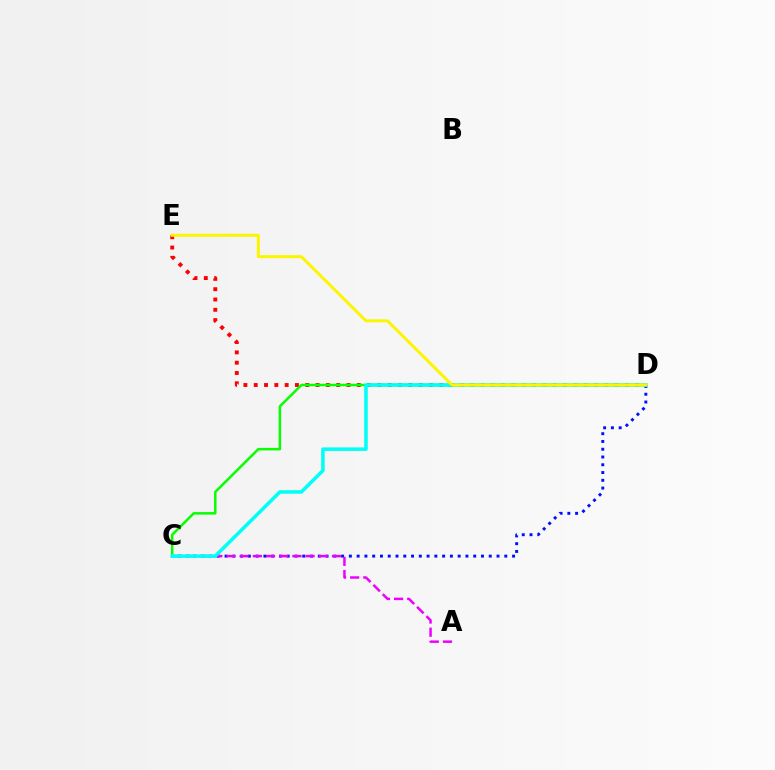{('D', 'E'): [{'color': '#ff0000', 'line_style': 'dotted', 'thickness': 2.8}, {'color': '#fcf500', 'line_style': 'solid', 'thickness': 2.14}], ('C', 'D'): [{'color': '#0010ff', 'line_style': 'dotted', 'thickness': 2.11}, {'color': '#08ff00', 'line_style': 'solid', 'thickness': 1.81}, {'color': '#00fff6', 'line_style': 'solid', 'thickness': 2.54}], ('A', 'C'): [{'color': '#ee00ff', 'line_style': 'dashed', 'thickness': 1.79}]}